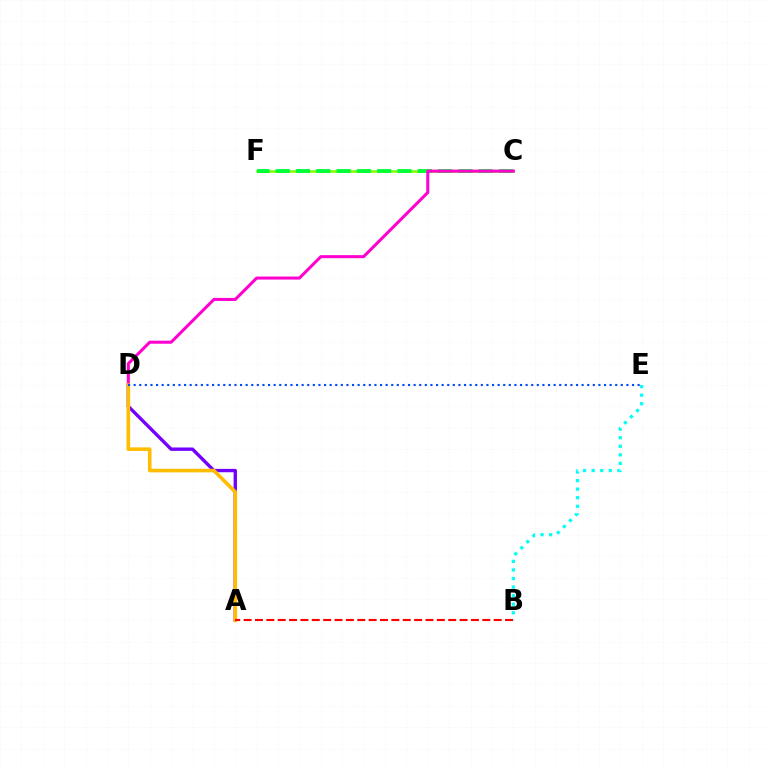{('C', 'F'): [{'color': '#84ff00', 'line_style': 'solid', 'thickness': 1.9}, {'color': '#00ff39', 'line_style': 'dashed', 'thickness': 2.76}], ('C', 'D'): [{'color': '#ff00cf', 'line_style': 'solid', 'thickness': 2.19}], ('B', 'E'): [{'color': '#00fff6', 'line_style': 'dotted', 'thickness': 2.33}], ('A', 'D'): [{'color': '#7200ff', 'line_style': 'solid', 'thickness': 2.42}, {'color': '#ffbd00', 'line_style': 'solid', 'thickness': 2.6}], ('D', 'E'): [{'color': '#004bff', 'line_style': 'dotted', 'thickness': 1.52}], ('A', 'B'): [{'color': '#ff0000', 'line_style': 'dashed', 'thickness': 1.54}]}